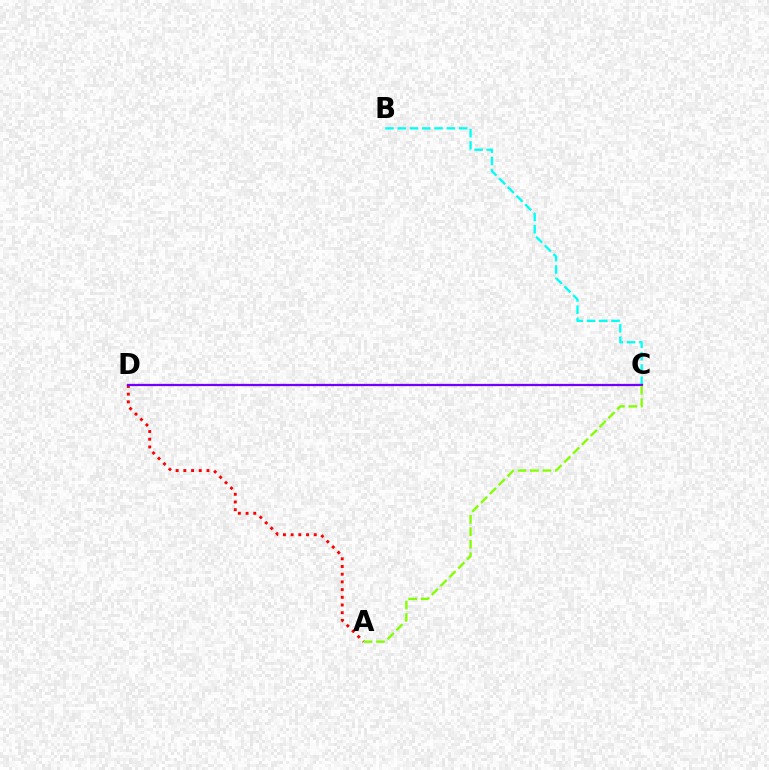{('B', 'C'): [{'color': '#00fff6', 'line_style': 'dashed', 'thickness': 1.67}], ('A', 'D'): [{'color': '#ff0000', 'line_style': 'dotted', 'thickness': 2.09}], ('C', 'D'): [{'color': '#7200ff', 'line_style': 'solid', 'thickness': 1.62}], ('A', 'C'): [{'color': '#84ff00', 'line_style': 'dashed', 'thickness': 1.7}]}